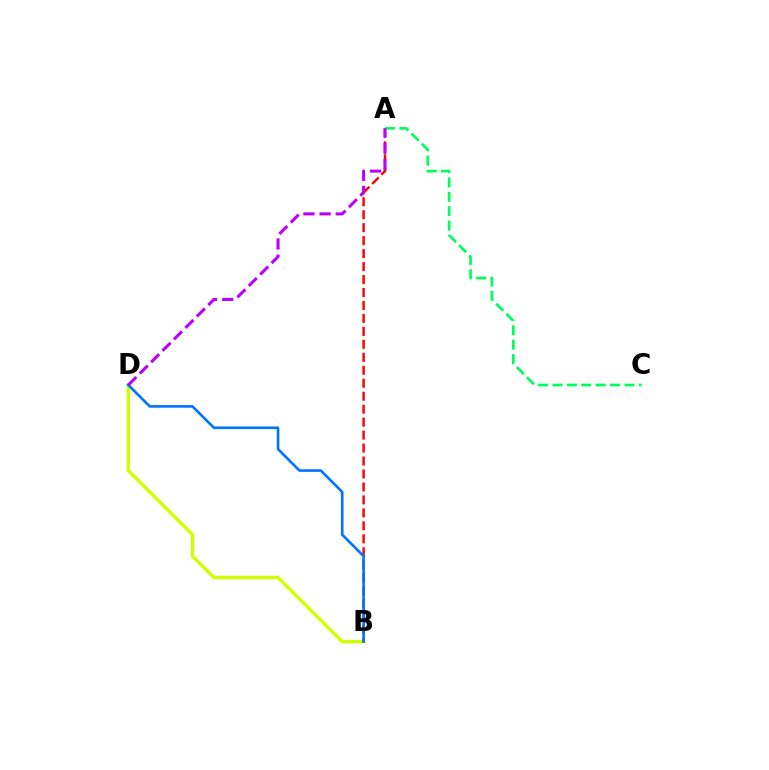{('B', 'D'): [{'color': '#d1ff00', 'line_style': 'solid', 'thickness': 2.45}, {'color': '#0074ff', 'line_style': 'solid', 'thickness': 1.9}], ('A', 'B'): [{'color': '#ff0000', 'line_style': 'dashed', 'thickness': 1.76}], ('A', 'C'): [{'color': '#00ff5c', 'line_style': 'dashed', 'thickness': 1.95}], ('A', 'D'): [{'color': '#b900ff', 'line_style': 'dashed', 'thickness': 2.19}]}